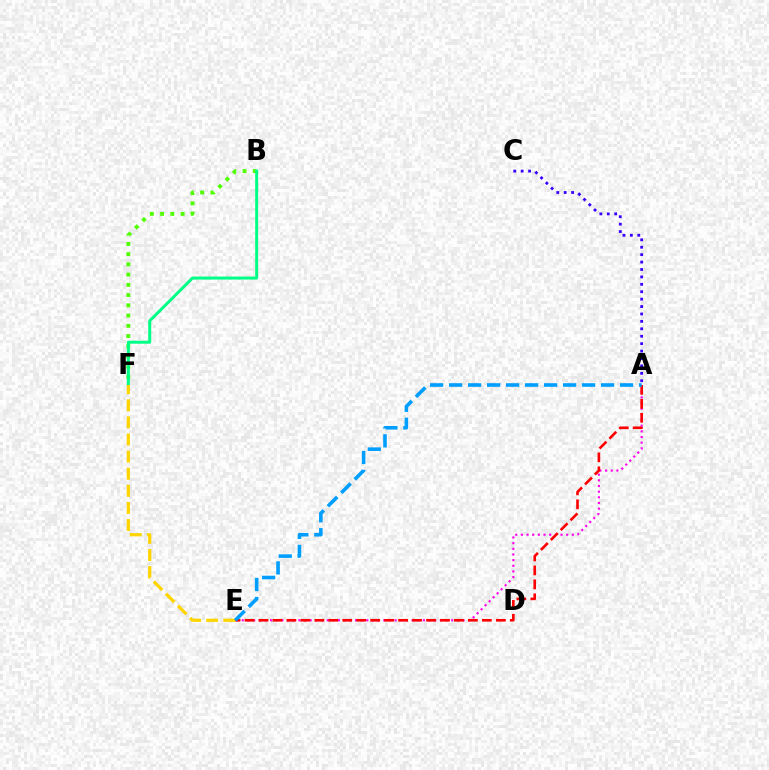{('B', 'F'): [{'color': '#4fff00', 'line_style': 'dotted', 'thickness': 2.78}, {'color': '#00ff86', 'line_style': 'solid', 'thickness': 2.16}], ('A', 'E'): [{'color': '#ff00ed', 'line_style': 'dotted', 'thickness': 1.54}, {'color': '#ff0000', 'line_style': 'dashed', 'thickness': 1.9}, {'color': '#009eff', 'line_style': 'dashed', 'thickness': 2.58}], ('E', 'F'): [{'color': '#ffd500', 'line_style': 'dashed', 'thickness': 2.32}], ('A', 'C'): [{'color': '#3700ff', 'line_style': 'dotted', 'thickness': 2.02}]}